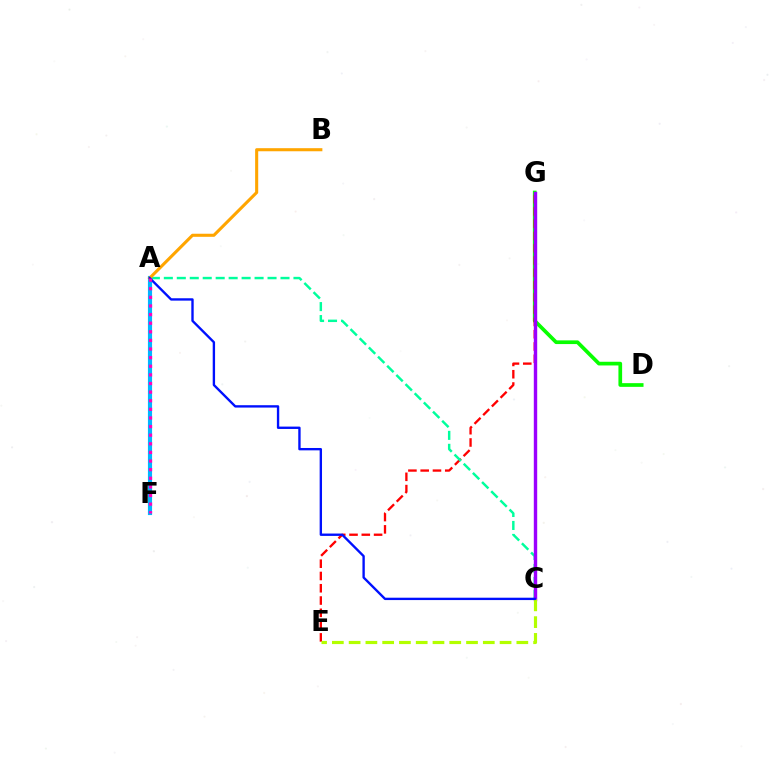{('D', 'G'): [{'color': '#08ff00', 'line_style': 'solid', 'thickness': 2.66}], ('E', 'G'): [{'color': '#ff0000', 'line_style': 'dashed', 'thickness': 1.67}], ('A', 'C'): [{'color': '#00ff9d', 'line_style': 'dashed', 'thickness': 1.76}, {'color': '#0010ff', 'line_style': 'solid', 'thickness': 1.7}], ('C', 'G'): [{'color': '#9b00ff', 'line_style': 'solid', 'thickness': 2.45}], ('A', 'F'): [{'color': '#00b5ff', 'line_style': 'solid', 'thickness': 2.98}, {'color': '#ff00bd', 'line_style': 'dotted', 'thickness': 2.34}], ('C', 'E'): [{'color': '#b3ff00', 'line_style': 'dashed', 'thickness': 2.28}], ('A', 'B'): [{'color': '#ffa500', 'line_style': 'solid', 'thickness': 2.22}]}